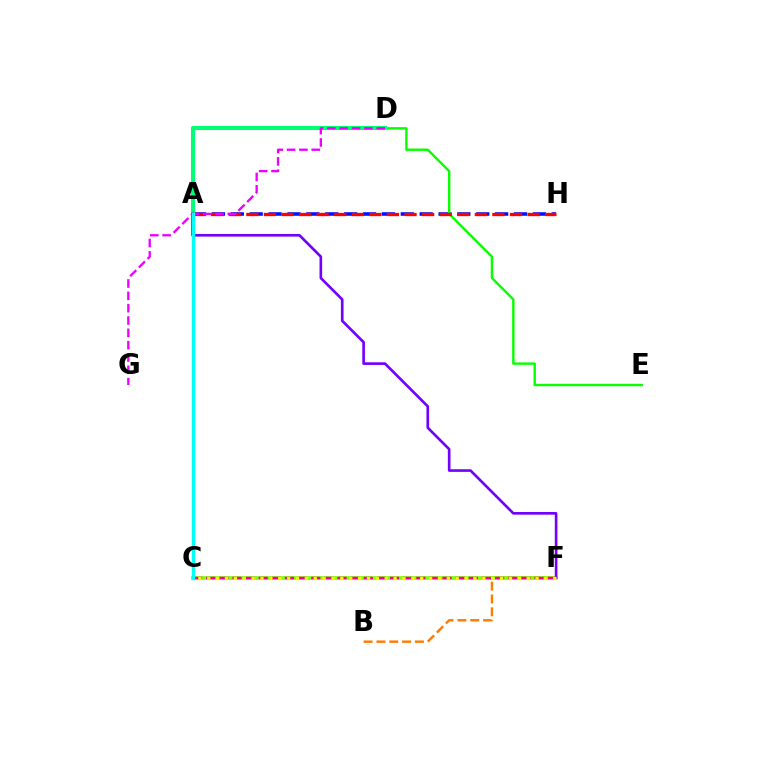{('C', 'F'): [{'color': '#008cff', 'line_style': 'solid', 'thickness': 1.79}, {'color': '#84ff00', 'line_style': 'solid', 'thickness': 2.61}, {'color': '#ff0094', 'line_style': 'dashed', 'thickness': 1.78}, {'color': '#fcf500', 'line_style': 'dotted', 'thickness': 2.41}], ('A', 'H'): [{'color': '#0010ff', 'line_style': 'dashed', 'thickness': 2.56}, {'color': '#ff0000', 'line_style': 'dashed', 'thickness': 2.39}], ('D', 'E'): [{'color': '#08ff00', 'line_style': 'solid', 'thickness': 1.73}], ('B', 'F'): [{'color': '#ff7c00', 'line_style': 'dashed', 'thickness': 1.74}], ('A', 'D'): [{'color': '#00ff74', 'line_style': 'solid', 'thickness': 2.93}], ('A', 'F'): [{'color': '#7200ff', 'line_style': 'solid', 'thickness': 1.91}], ('D', 'G'): [{'color': '#ee00ff', 'line_style': 'dashed', 'thickness': 1.68}], ('A', 'C'): [{'color': '#00fff6', 'line_style': 'solid', 'thickness': 2.48}]}